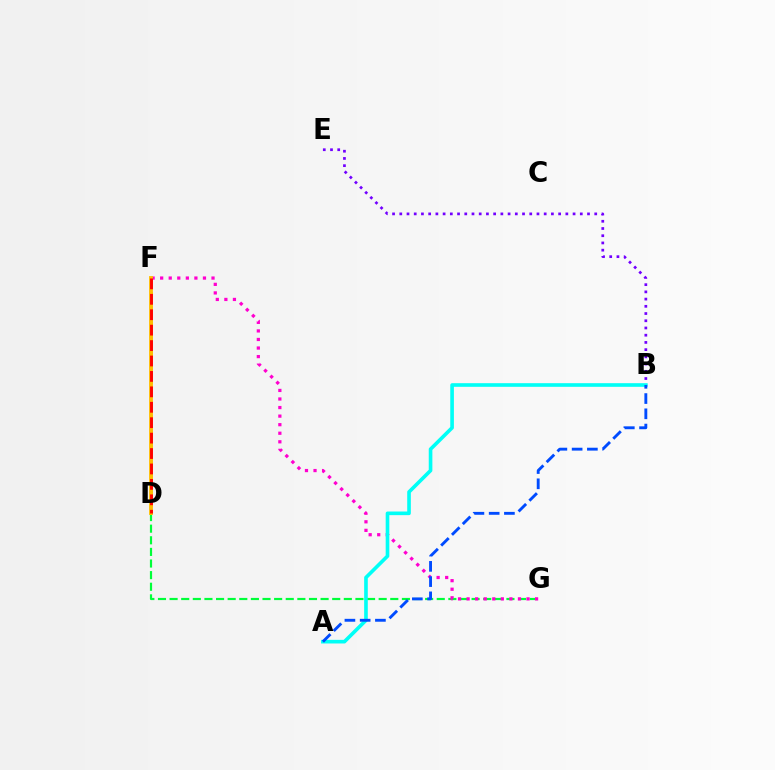{('D', 'F'): [{'color': '#84ff00', 'line_style': 'dashed', 'thickness': 1.86}, {'color': '#ffbd00', 'line_style': 'solid', 'thickness': 2.77}, {'color': '#ff0000', 'line_style': 'dashed', 'thickness': 2.1}], ('D', 'G'): [{'color': '#00ff39', 'line_style': 'dashed', 'thickness': 1.58}], ('F', 'G'): [{'color': '#ff00cf', 'line_style': 'dotted', 'thickness': 2.33}], ('B', 'E'): [{'color': '#7200ff', 'line_style': 'dotted', 'thickness': 1.96}], ('A', 'B'): [{'color': '#00fff6', 'line_style': 'solid', 'thickness': 2.61}, {'color': '#004bff', 'line_style': 'dashed', 'thickness': 2.07}]}